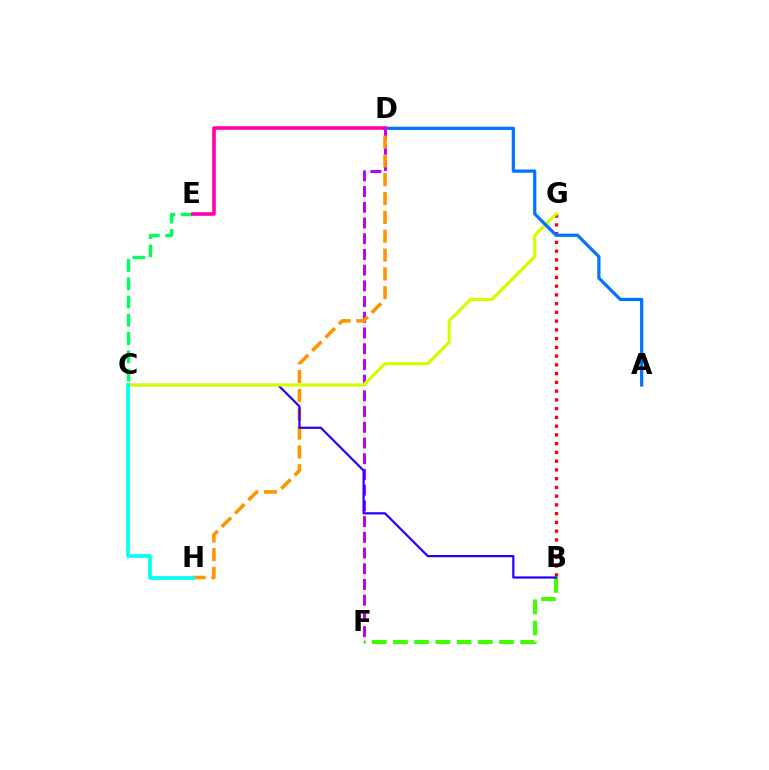{('D', 'F'): [{'color': '#b900ff', 'line_style': 'dashed', 'thickness': 2.13}], ('B', 'F'): [{'color': '#3dff00', 'line_style': 'dashed', 'thickness': 2.88}], ('D', 'H'): [{'color': '#ff9400', 'line_style': 'dashed', 'thickness': 2.56}], ('B', 'C'): [{'color': '#2500ff', 'line_style': 'solid', 'thickness': 1.6}], ('B', 'G'): [{'color': '#ff0000', 'line_style': 'dotted', 'thickness': 2.38}], ('C', 'G'): [{'color': '#d1ff00', 'line_style': 'solid', 'thickness': 2.29}], ('C', 'E'): [{'color': '#00ff5c', 'line_style': 'dashed', 'thickness': 2.48}], ('A', 'D'): [{'color': '#0074ff', 'line_style': 'solid', 'thickness': 2.32}], ('C', 'H'): [{'color': '#00fff6', 'line_style': 'solid', 'thickness': 2.66}], ('D', 'E'): [{'color': '#ff00ac', 'line_style': 'solid', 'thickness': 2.59}]}